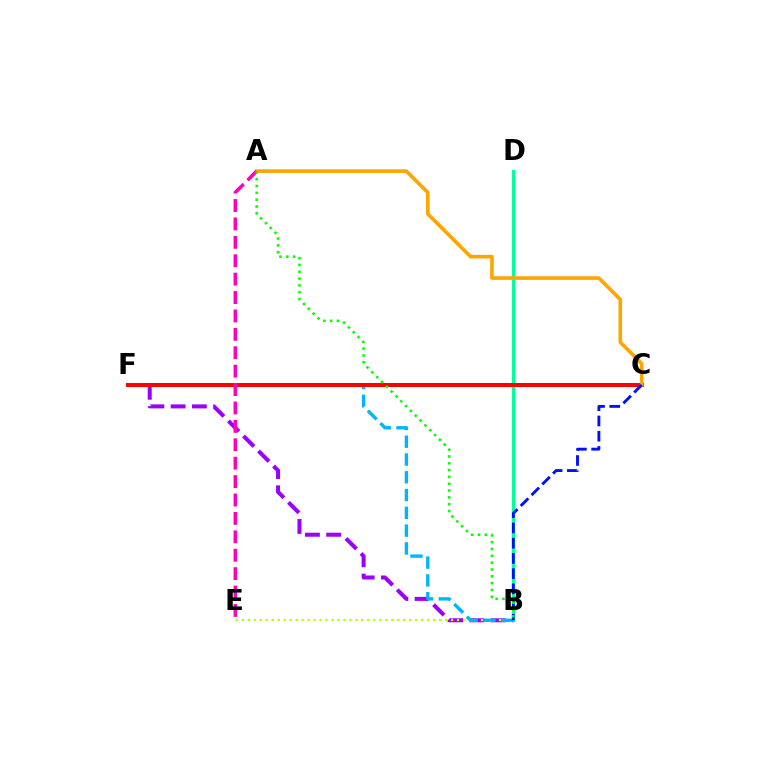{('B', 'F'): [{'color': '#9b00ff', 'line_style': 'dashed', 'thickness': 2.89}, {'color': '#00b5ff', 'line_style': 'dashed', 'thickness': 2.42}], ('B', 'E'): [{'color': '#b3ff00', 'line_style': 'dotted', 'thickness': 1.62}], ('B', 'D'): [{'color': '#00ff9d', 'line_style': 'solid', 'thickness': 2.35}], ('C', 'F'): [{'color': '#ff0000', 'line_style': 'solid', 'thickness': 2.9}], ('A', 'C'): [{'color': '#ffa500', 'line_style': 'solid', 'thickness': 2.61}], ('B', 'C'): [{'color': '#0010ff', 'line_style': 'dashed', 'thickness': 2.07}], ('A', 'E'): [{'color': '#ff00bd', 'line_style': 'dashed', 'thickness': 2.5}], ('A', 'B'): [{'color': '#08ff00', 'line_style': 'dotted', 'thickness': 1.85}]}